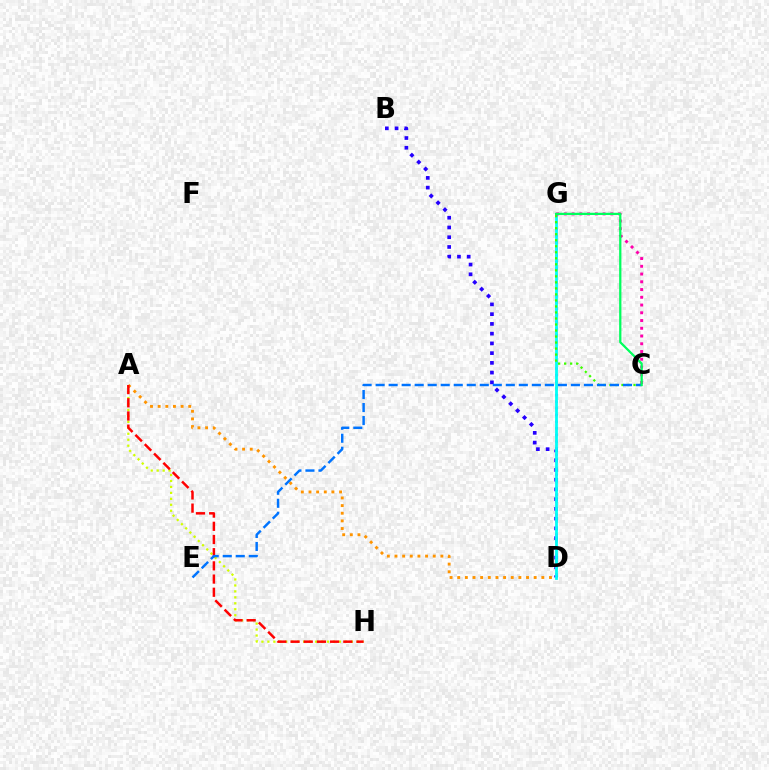{('B', 'D'): [{'color': '#2500ff', 'line_style': 'dotted', 'thickness': 2.65}], ('D', 'G'): [{'color': '#b900ff', 'line_style': 'dotted', 'thickness': 1.8}, {'color': '#00fff6', 'line_style': 'solid', 'thickness': 2.01}], ('C', 'G'): [{'color': '#3dff00', 'line_style': 'dotted', 'thickness': 1.63}, {'color': '#ff00ac', 'line_style': 'dotted', 'thickness': 2.11}, {'color': '#00ff5c', 'line_style': 'solid', 'thickness': 1.62}], ('A', 'H'): [{'color': '#d1ff00', 'line_style': 'dotted', 'thickness': 1.62}, {'color': '#ff0000', 'line_style': 'dashed', 'thickness': 1.79}], ('A', 'D'): [{'color': '#ff9400', 'line_style': 'dotted', 'thickness': 2.08}], ('C', 'E'): [{'color': '#0074ff', 'line_style': 'dashed', 'thickness': 1.77}]}